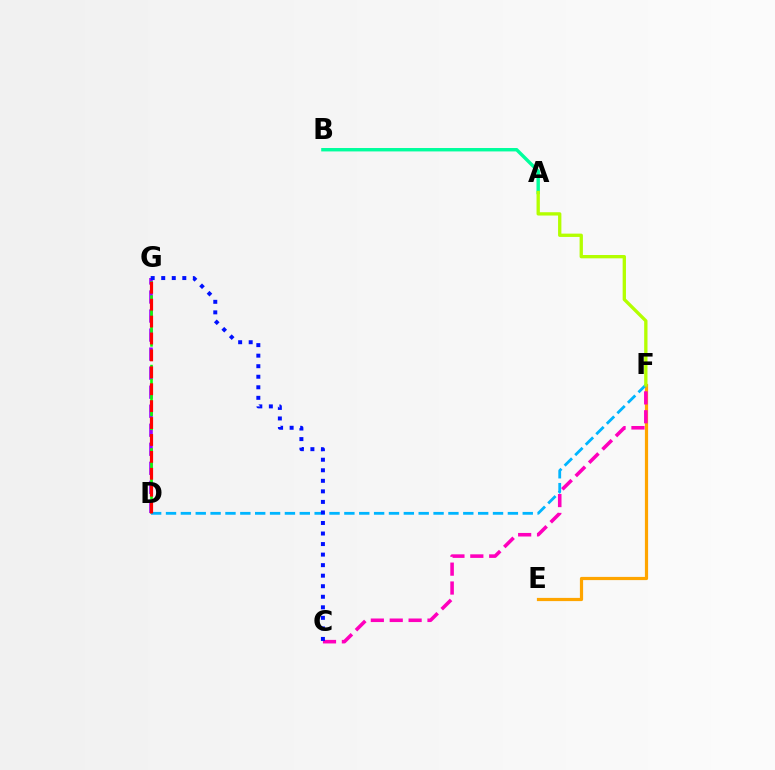{('D', 'G'): [{'color': '#9b00ff', 'line_style': 'dashed', 'thickness': 2.59}, {'color': '#08ff00', 'line_style': 'dashed', 'thickness': 1.89}, {'color': '#ff0000', 'line_style': 'dashed', 'thickness': 2.3}], ('E', 'F'): [{'color': '#ffa500', 'line_style': 'solid', 'thickness': 2.3}], ('A', 'B'): [{'color': '#00ff9d', 'line_style': 'solid', 'thickness': 2.45}], ('C', 'F'): [{'color': '#ff00bd', 'line_style': 'dashed', 'thickness': 2.57}], ('D', 'F'): [{'color': '#00b5ff', 'line_style': 'dashed', 'thickness': 2.02}], ('A', 'F'): [{'color': '#b3ff00', 'line_style': 'solid', 'thickness': 2.39}], ('C', 'G'): [{'color': '#0010ff', 'line_style': 'dotted', 'thickness': 2.86}]}